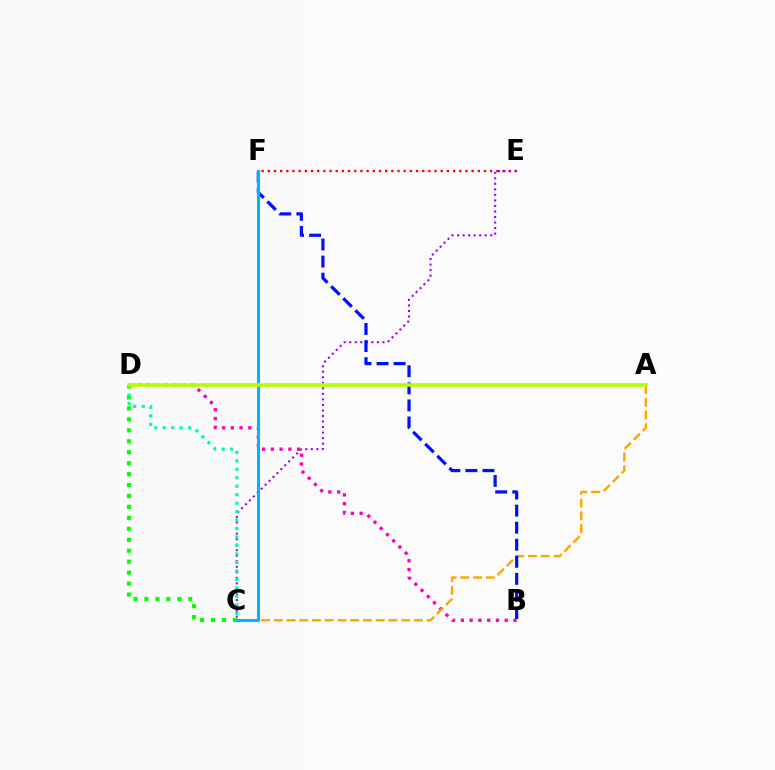{('E', 'F'): [{'color': '#ff0000', 'line_style': 'dotted', 'thickness': 1.68}], ('C', 'E'): [{'color': '#9b00ff', 'line_style': 'dotted', 'thickness': 1.5}], ('C', 'D'): [{'color': '#08ff00', 'line_style': 'dotted', 'thickness': 2.97}, {'color': '#00ff9d', 'line_style': 'dotted', 'thickness': 2.3}], ('B', 'D'): [{'color': '#ff00bd', 'line_style': 'dotted', 'thickness': 2.38}], ('A', 'C'): [{'color': '#ffa500', 'line_style': 'dashed', 'thickness': 1.73}], ('B', 'F'): [{'color': '#0010ff', 'line_style': 'dashed', 'thickness': 2.32}], ('C', 'F'): [{'color': '#00b5ff', 'line_style': 'solid', 'thickness': 2.2}], ('A', 'D'): [{'color': '#b3ff00', 'line_style': 'solid', 'thickness': 2.61}]}